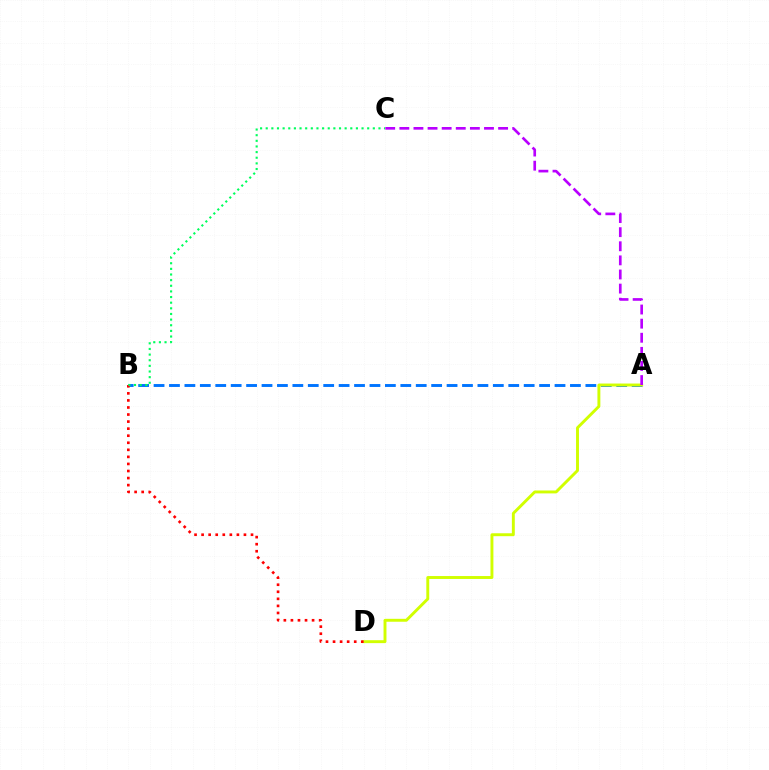{('A', 'B'): [{'color': '#0074ff', 'line_style': 'dashed', 'thickness': 2.09}], ('A', 'D'): [{'color': '#d1ff00', 'line_style': 'solid', 'thickness': 2.1}], ('B', 'D'): [{'color': '#ff0000', 'line_style': 'dotted', 'thickness': 1.92}], ('B', 'C'): [{'color': '#00ff5c', 'line_style': 'dotted', 'thickness': 1.53}], ('A', 'C'): [{'color': '#b900ff', 'line_style': 'dashed', 'thickness': 1.92}]}